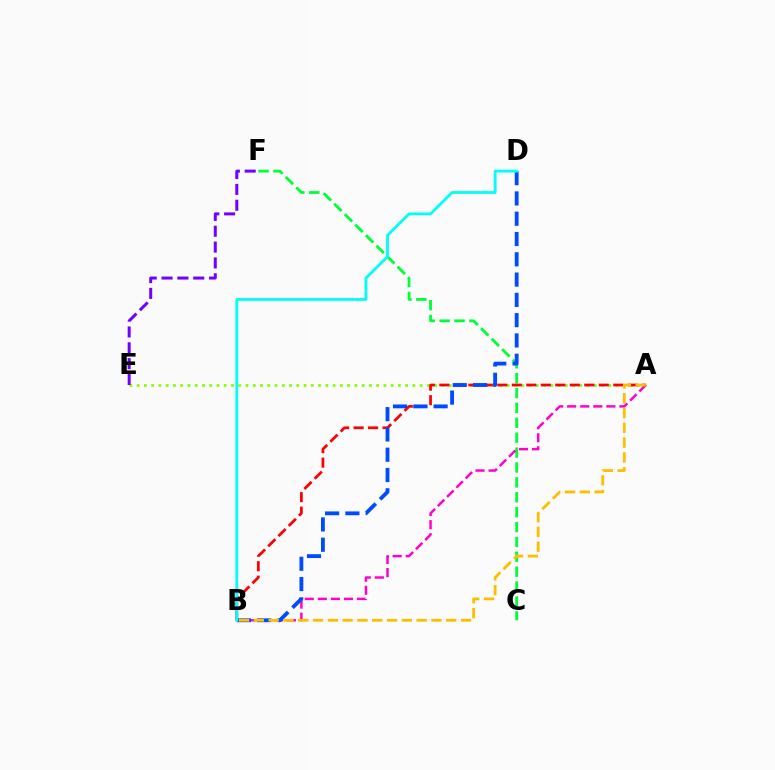{('C', 'F'): [{'color': '#00ff39', 'line_style': 'dashed', 'thickness': 2.02}], ('A', 'E'): [{'color': '#84ff00', 'line_style': 'dotted', 'thickness': 1.97}], ('A', 'B'): [{'color': '#ff00cf', 'line_style': 'dashed', 'thickness': 1.78}, {'color': '#ff0000', 'line_style': 'dashed', 'thickness': 1.97}, {'color': '#ffbd00', 'line_style': 'dashed', 'thickness': 2.01}], ('B', 'D'): [{'color': '#004bff', 'line_style': 'dashed', 'thickness': 2.76}, {'color': '#00fff6', 'line_style': 'solid', 'thickness': 2.03}], ('E', 'F'): [{'color': '#7200ff', 'line_style': 'dashed', 'thickness': 2.15}]}